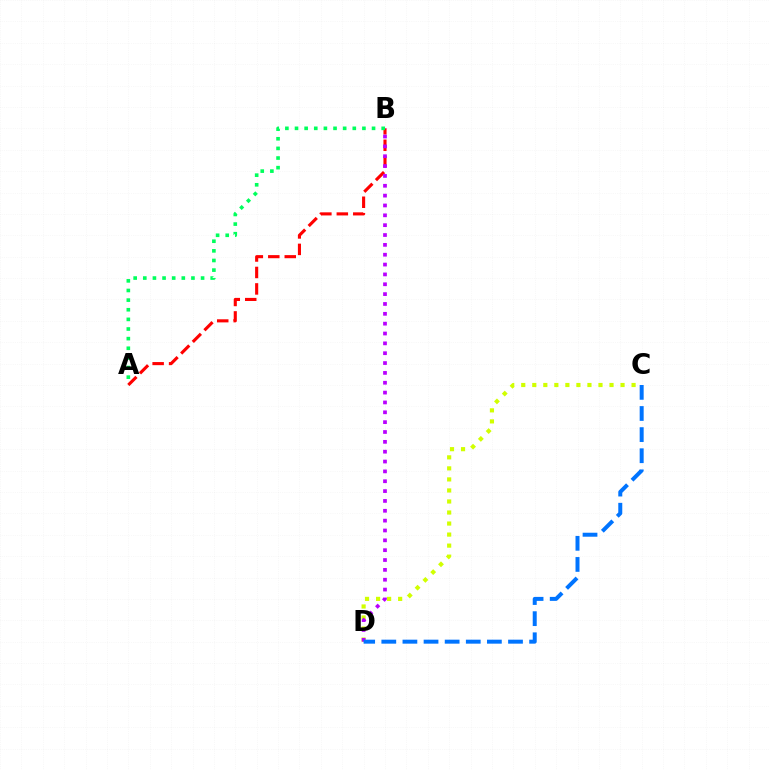{('A', 'B'): [{'color': '#ff0000', 'line_style': 'dashed', 'thickness': 2.24}, {'color': '#00ff5c', 'line_style': 'dotted', 'thickness': 2.62}], ('C', 'D'): [{'color': '#d1ff00', 'line_style': 'dotted', 'thickness': 3.0}, {'color': '#0074ff', 'line_style': 'dashed', 'thickness': 2.87}], ('B', 'D'): [{'color': '#b900ff', 'line_style': 'dotted', 'thickness': 2.68}]}